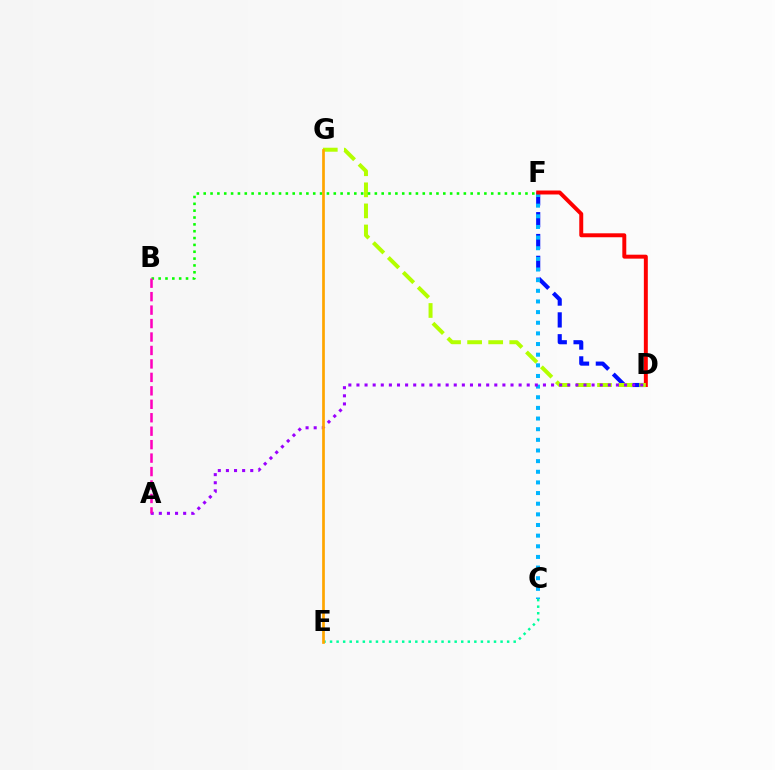{('D', 'F'): [{'color': '#0010ff', 'line_style': 'dashed', 'thickness': 2.97}, {'color': '#ff0000', 'line_style': 'solid', 'thickness': 2.85}], ('C', 'F'): [{'color': '#00b5ff', 'line_style': 'dotted', 'thickness': 2.89}], ('D', 'G'): [{'color': '#b3ff00', 'line_style': 'dashed', 'thickness': 2.86}], ('B', 'F'): [{'color': '#08ff00', 'line_style': 'dotted', 'thickness': 1.86}], ('A', 'D'): [{'color': '#9b00ff', 'line_style': 'dotted', 'thickness': 2.2}], ('C', 'E'): [{'color': '#00ff9d', 'line_style': 'dotted', 'thickness': 1.78}], ('A', 'B'): [{'color': '#ff00bd', 'line_style': 'dashed', 'thickness': 1.83}], ('E', 'G'): [{'color': '#ffa500', 'line_style': 'solid', 'thickness': 1.95}]}